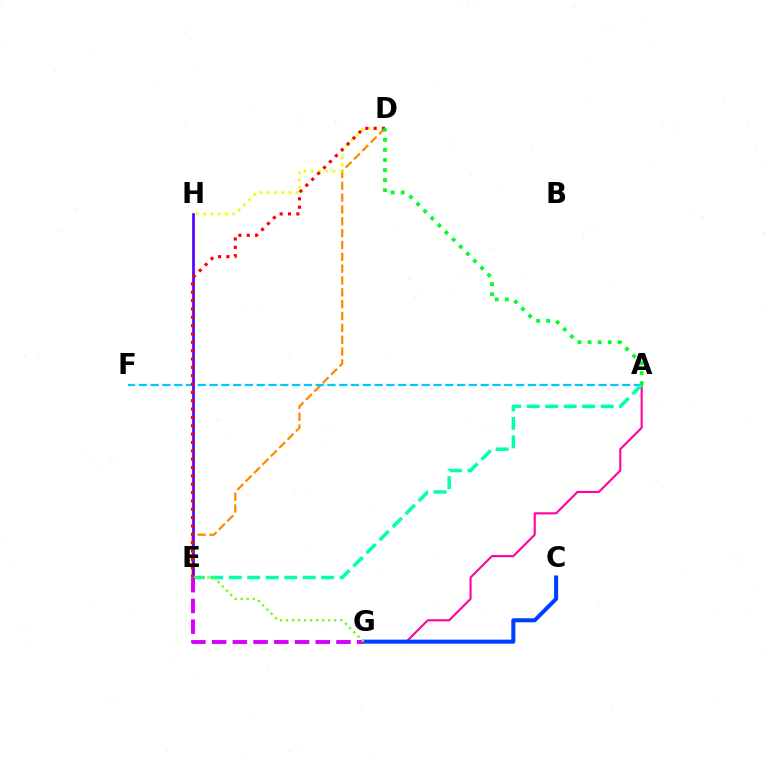{('D', 'E'): [{'color': '#ff8800', 'line_style': 'dashed', 'thickness': 1.61}, {'color': '#ff0000', 'line_style': 'dotted', 'thickness': 2.27}], ('A', 'F'): [{'color': '#00c7ff', 'line_style': 'dashed', 'thickness': 1.6}], ('E', 'H'): [{'color': '#4f00ff', 'line_style': 'solid', 'thickness': 1.93}], ('A', 'G'): [{'color': '#ff00a0', 'line_style': 'solid', 'thickness': 1.51}], ('A', 'E'): [{'color': '#00ffaf', 'line_style': 'dashed', 'thickness': 2.51}], ('D', 'H'): [{'color': '#eeff00', 'line_style': 'dotted', 'thickness': 1.97}], ('C', 'G'): [{'color': '#003fff', 'line_style': 'solid', 'thickness': 2.91}], ('E', 'G'): [{'color': '#d600ff', 'line_style': 'dashed', 'thickness': 2.82}, {'color': '#66ff00', 'line_style': 'dotted', 'thickness': 1.64}], ('A', 'D'): [{'color': '#00ff27', 'line_style': 'dotted', 'thickness': 2.73}]}